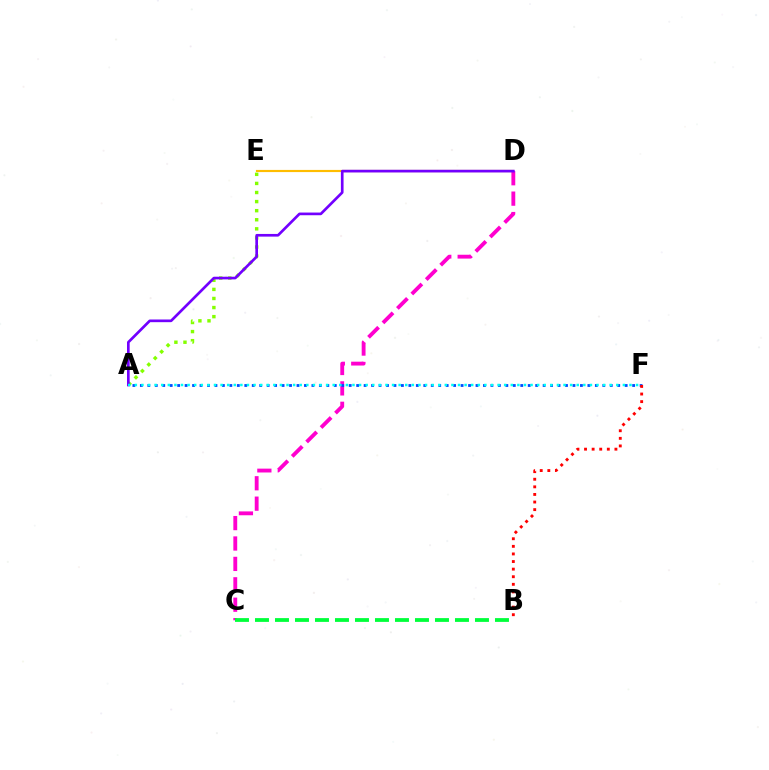{('D', 'E'): [{'color': '#ffbd00', 'line_style': 'solid', 'thickness': 1.56}], ('C', 'D'): [{'color': '#ff00cf', 'line_style': 'dashed', 'thickness': 2.77}], ('A', 'E'): [{'color': '#84ff00', 'line_style': 'dotted', 'thickness': 2.47}], ('A', 'F'): [{'color': '#004bff', 'line_style': 'dotted', 'thickness': 2.03}, {'color': '#00fff6', 'line_style': 'dotted', 'thickness': 1.79}], ('A', 'D'): [{'color': '#7200ff', 'line_style': 'solid', 'thickness': 1.92}], ('B', 'C'): [{'color': '#00ff39', 'line_style': 'dashed', 'thickness': 2.72}], ('B', 'F'): [{'color': '#ff0000', 'line_style': 'dotted', 'thickness': 2.06}]}